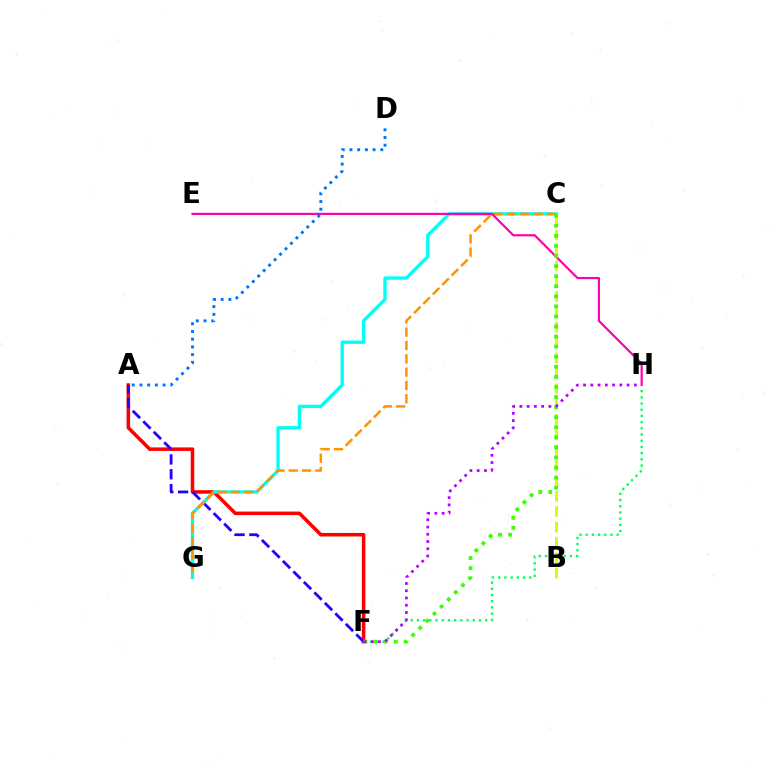{('A', 'F'): [{'color': '#ff0000', 'line_style': 'solid', 'thickness': 2.54}, {'color': '#2500ff', 'line_style': 'dashed', 'thickness': 2.02}], ('C', 'G'): [{'color': '#00fff6', 'line_style': 'solid', 'thickness': 2.42}, {'color': '#ff9400', 'line_style': 'dashed', 'thickness': 1.81}], ('B', 'C'): [{'color': '#d1ff00', 'line_style': 'dashed', 'thickness': 2.09}], ('E', 'H'): [{'color': '#ff00ac', 'line_style': 'solid', 'thickness': 1.57}], ('F', 'H'): [{'color': '#00ff5c', 'line_style': 'dotted', 'thickness': 1.69}, {'color': '#b900ff', 'line_style': 'dotted', 'thickness': 1.97}], ('C', 'F'): [{'color': '#3dff00', 'line_style': 'dotted', 'thickness': 2.74}], ('A', 'D'): [{'color': '#0074ff', 'line_style': 'dotted', 'thickness': 2.09}]}